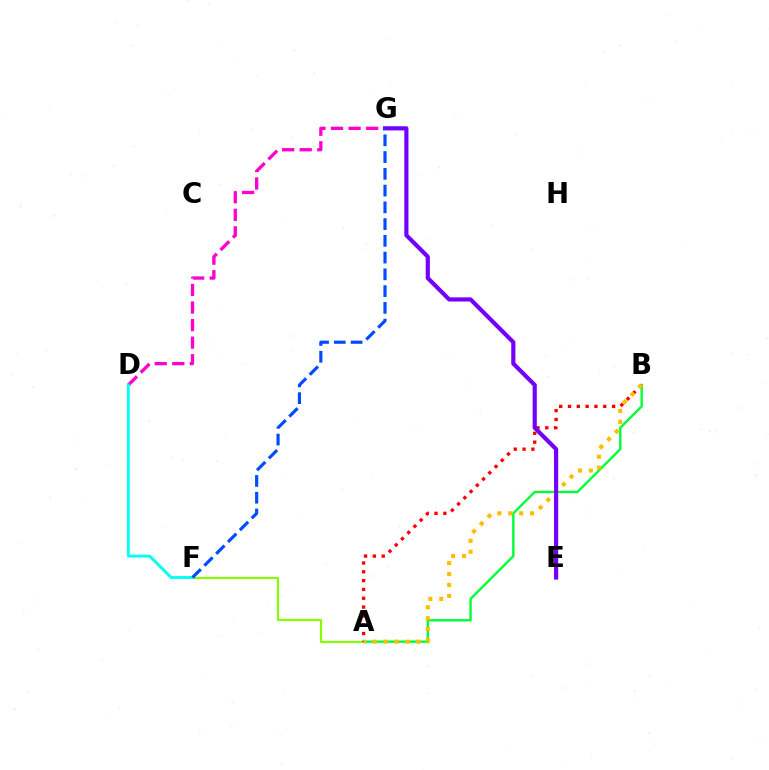{('A', 'F'): [{'color': '#84ff00', 'line_style': 'solid', 'thickness': 1.55}], ('A', 'B'): [{'color': '#00ff39', 'line_style': 'solid', 'thickness': 1.71}, {'color': '#ff0000', 'line_style': 'dotted', 'thickness': 2.4}, {'color': '#ffbd00', 'line_style': 'dotted', 'thickness': 2.97}], ('D', 'G'): [{'color': '#ff00cf', 'line_style': 'dashed', 'thickness': 2.39}], ('D', 'F'): [{'color': '#00fff6', 'line_style': 'solid', 'thickness': 2.05}], ('E', 'G'): [{'color': '#7200ff', 'line_style': 'solid', 'thickness': 3.0}], ('F', 'G'): [{'color': '#004bff', 'line_style': 'dashed', 'thickness': 2.28}]}